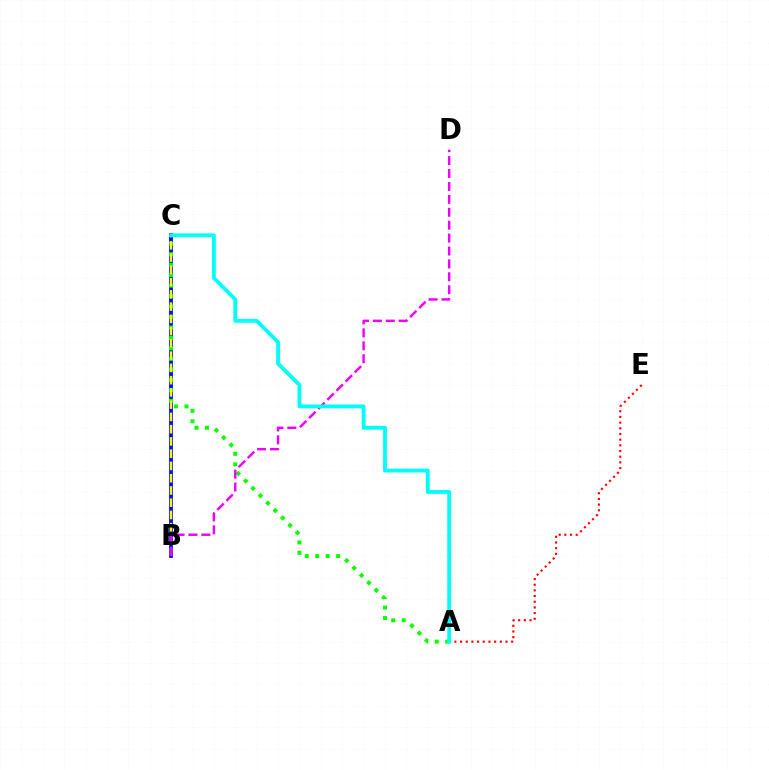{('B', 'C'): [{'color': '#0010ff', 'line_style': 'solid', 'thickness': 2.75}, {'color': '#fcf500', 'line_style': 'dashed', 'thickness': 1.66}], ('A', 'E'): [{'color': '#ff0000', 'line_style': 'dotted', 'thickness': 1.54}], ('A', 'C'): [{'color': '#08ff00', 'line_style': 'dotted', 'thickness': 2.84}, {'color': '#00fff6', 'line_style': 'solid', 'thickness': 2.75}], ('B', 'D'): [{'color': '#ee00ff', 'line_style': 'dashed', 'thickness': 1.75}]}